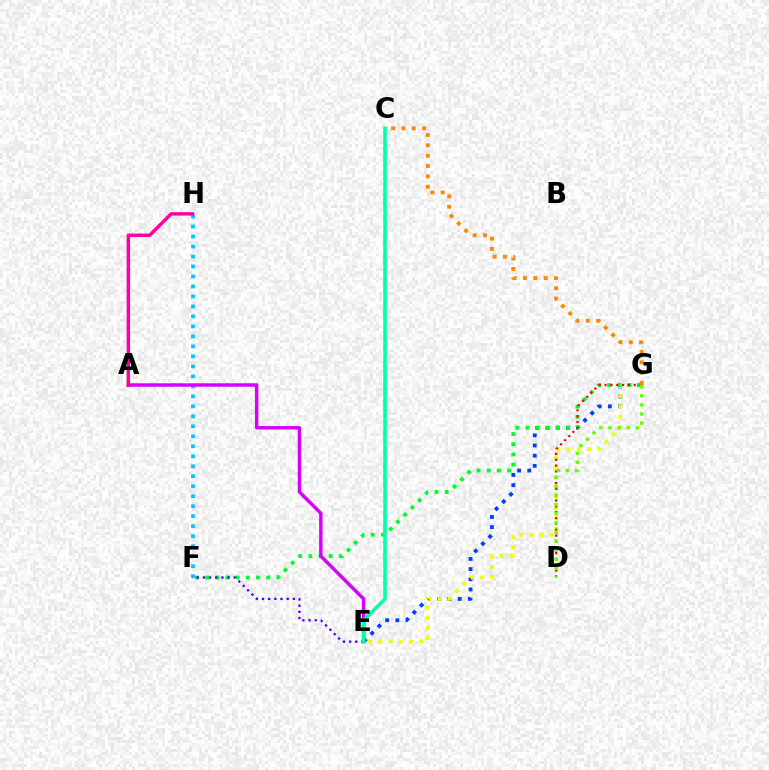{('E', 'G'): [{'color': '#003fff', 'line_style': 'dotted', 'thickness': 2.76}, {'color': '#eeff00', 'line_style': 'dotted', 'thickness': 2.78}], ('F', 'G'): [{'color': '#00ff27', 'line_style': 'dotted', 'thickness': 2.77}], ('F', 'H'): [{'color': '#00c7ff', 'line_style': 'dotted', 'thickness': 2.71}], ('D', 'G'): [{'color': '#ff0000', 'line_style': 'dotted', 'thickness': 1.58}, {'color': '#66ff00', 'line_style': 'dotted', 'thickness': 2.47}], ('A', 'E'): [{'color': '#d600ff', 'line_style': 'solid', 'thickness': 2.47}], ('A', 'H'): [{'color': '#ff00a0', 'line_style': 'solid', 'thickness': 2.46}], ('C', 'G'): [{'color': '#ff8800', 'line_style': 'dotted', 'thickness': 2.81}], ('E', 'F'): [{'color': '#4f00ff', 'line_style': 'dotted', 'thickness': 1.68}], ('C', 'E'): [{'color': '#00ffaf', 'line_style': 'solid', 'thickness': 2.58}]}